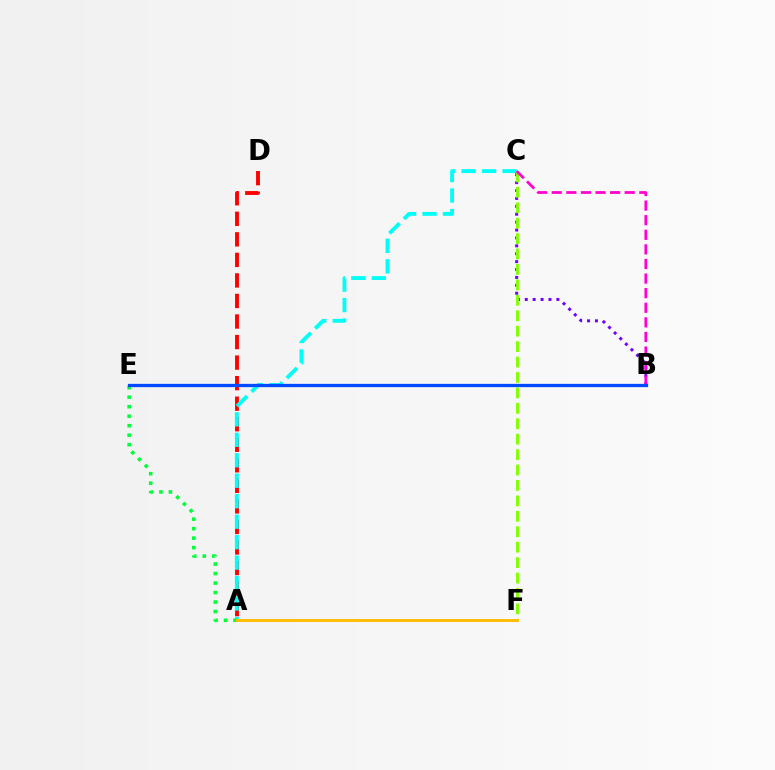{('A', 'D'): [{'color': '#ff0000', 'line_style': 'dashed', 'thickness': 2.79}], ('A', 'C'): [{'color': '#00fff6', 'line_style': 'dashed', 'thickness': 2.78}], ('B', 'C'): [{'color': '#7200ff', 'line_style': 'dotted', 'thickness': 2.15}, {'color': '#ff00cf', 'line_style': 'dashed', 'thickness': 1.98}], ('A', 'E'): [{'color': '#00ff39', 'line_style': 'dotted', 'thickness': 2.58}], ('C', 'F'): [{'color': '#84ff00', 'line_style': 'dashed', 'thickness': 2.1}], ('A', 'F'): [{'color': '#ffbd00', 'line_style': 'solid', 'thickness': 2.09}], ('B', 'E'): [{'color': '#004bff', 'line_style': 'solid', 'thickness': 2.36}]}